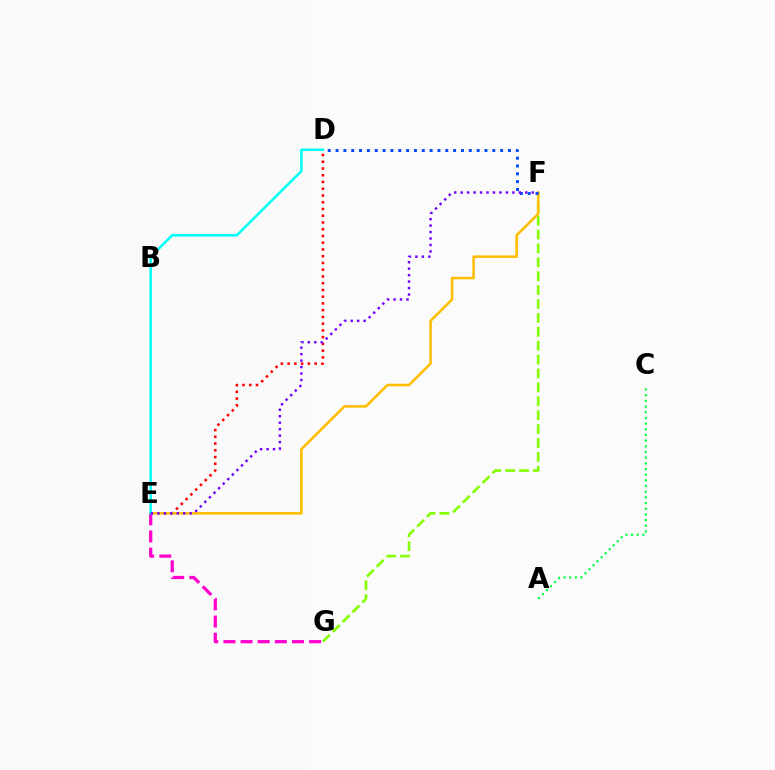{('D', 'E'): [{'color': '#ff0000', 'line_style': 'dotted', 'thickness': 1.83}, {'color': '#00fff6', 'line_style': 'solid', 'thickness': 1.8}], ('A', 'C'): [{'color': '#00ff39', 'line_style': 'dotted', 'thickness': 1.54}], ('F', 'G'): [{'color': '#84ff00', 'line_style': 'dashed', 'thickness': 1.89}], ('E', 'F'): [{'color': '#ffbd00', 'line_style': 'solid', 'thickness': 1.84}, {'color': '#7200ff', 'line_style': 'dotted', 'thickness': 1.76}], ('E', 'G'): [{'color': '#ff00cf', 'line_style': 'dashed', 'thickness': 2.33}], ('D', 'F'): [{'color': '#004bff', 'line_style': 'dotted', 'thickness': 2.13}]}